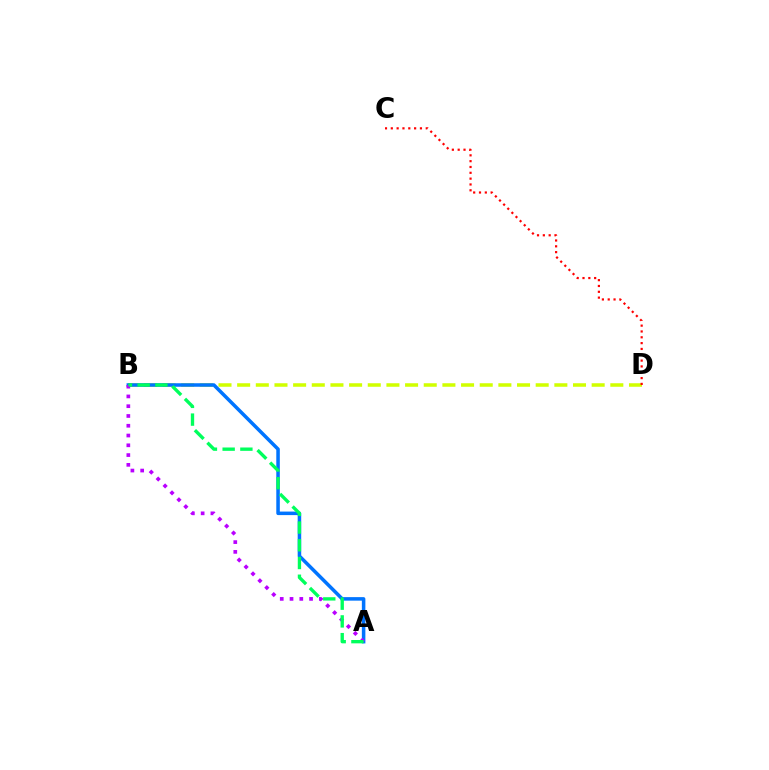{('B', 'D'): [{'color': '#d1ff00', 'line_style': 'dashed', 'thickness': 2.53}], ('A', 'B'): [{'color': '#0074ff', 'line_style': 'solid', 'thickness': 2.54}, {'color': '#b900ff', 'line_style': 'dotted', 'thickness': 2.66}, {'color': '#00ff5c', 'line_style': 'dashed', 'thickness': 2.41}], ('C', 'D'): [{'color': '#ff0000', 'line_style': 'dotted', 'thickness': 1.58}]}